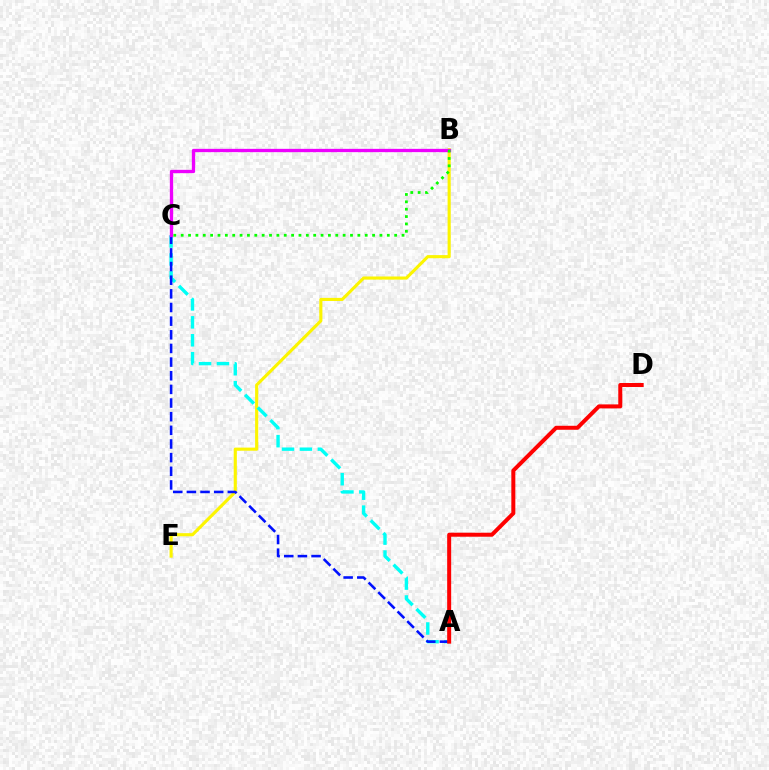{('B', 'E'): [{'color': '#fcf500', 'line_style': 'solid', 'thickness': 2.25}], ('A', 'C'): [{'color': '#00fff6', 'line_style': 'dashed', 'thickness': 2.44}, {'color': '#0010ff', 'line_style': 'dashed', 'thickness': 1.85}], ('A', 'D'): [{'color': '#ff0000', 'line_style': 'solid', 'thickness': 2.87}], ('B', 'C'): [{'color': '#ee00ff', 'line_style': 'solid', 'thickness': 2.39}, {'color': '#08ff00', 'line_style': 'dotted', 'thickness': 2.0}]}